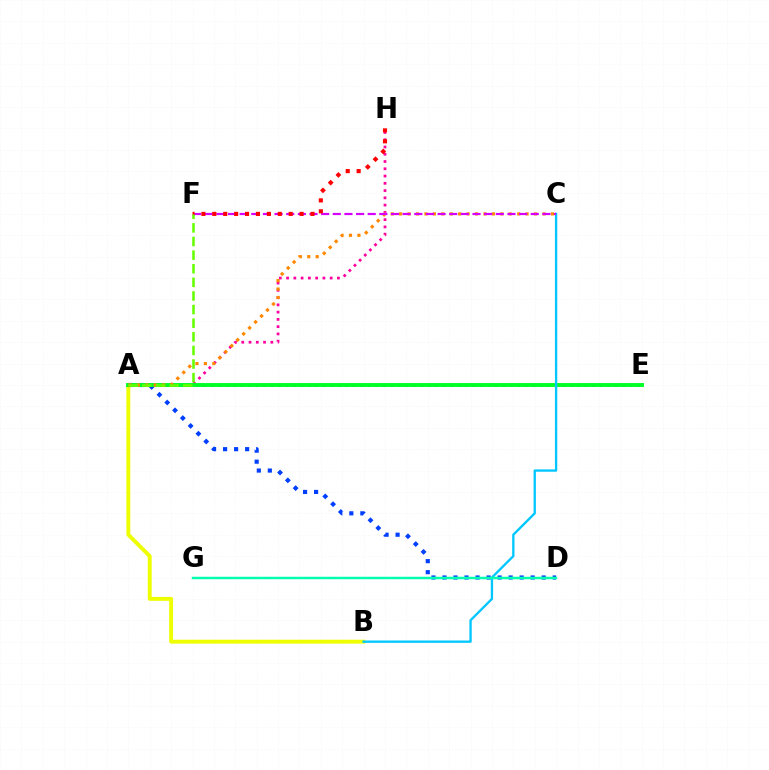{('A', 'B'): [{'color': '#eeff00', 'line_style': 'solid', 'thickness': 2.81}], ('A', 'H'): [{'color': '#ff00a0', 'line_style': 'dotted', 'thickness': 1.97}], ('A', 'E'): [{'color': '#4f00ff', 'line_style': 'dotted', 'thickness': 2.03}, {'color': '#00ff27', 'line_style': 'solid', 'thickness': 2.81}], ('A', 'D'): [{'color': '#003fff', 'line_style': 'dotted', 'thickness': 2.99}], ('A', 'C'): [{'color': '#ff8800', 'line_style': 'dotted', 'thickness': 2.29}], ('B', 'C'): [{'color': '#00c7ff', 'line_style': 'solid', 'thickness': 1.68}], ('C', 'F'): [{'color': '#d600ff', 'line_style': 'dashed', 'thickness': 1.58}], ('D', 'G'): [{'color': '#00ffaf', 'line_style': 'solid', 'thickness': 1.78}], ('F', 'H'): [{'color': '#ff0000', 'line_style': 'dotted', 'thickness': 2.96}], ('A', 'F'): [{'color': '#66ff00', 'line_style': 'dashed', 'thickness': 1.85}]}